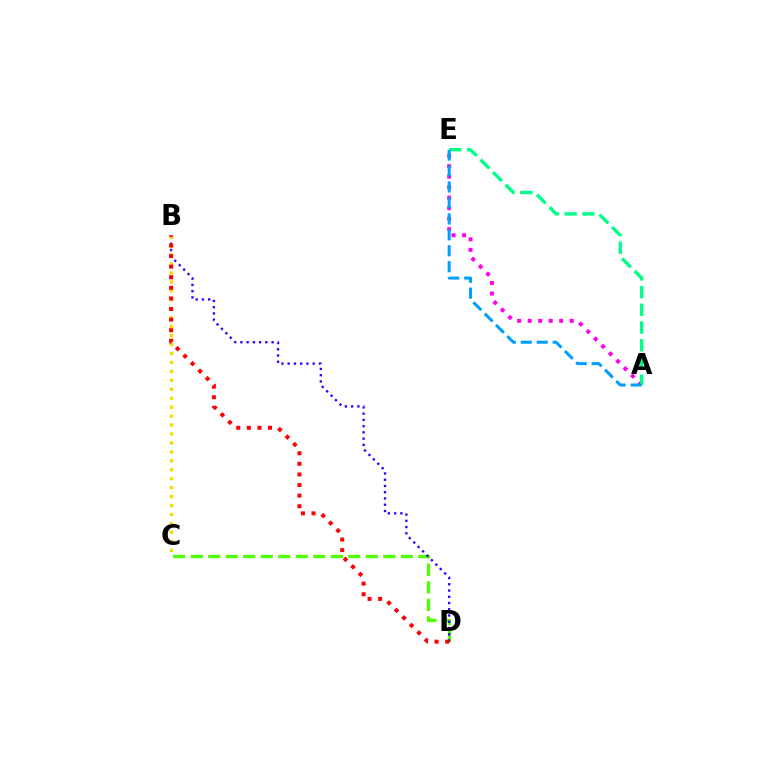{('C', 'D'): [{'color': '#4fff00', 'line_style': 'dashed', 'thickness': 2.38}], ('A', 'E'): [{'color': '#ff00ed', 'line_style': 'dotted', 'thickness': 2.85}, {'color': '#00ff86', 'line_style': 'dashed', 'thickness': 2.41}, {'color': '#009eff', 'line_style': 'dashed', 'thickness': 2.17}], ('B', 'D'): [{'color': '#3700ff', 'line_style': 'dotted', 'thickness': 1.7}, {'color': '#ff0000', 'line_style': 'dotted', 'thickness': 2.88}], ('B', 'C'): [{'color': '#ffd500', 'line_style': 'dotted', 'thickness': 2.43}]}